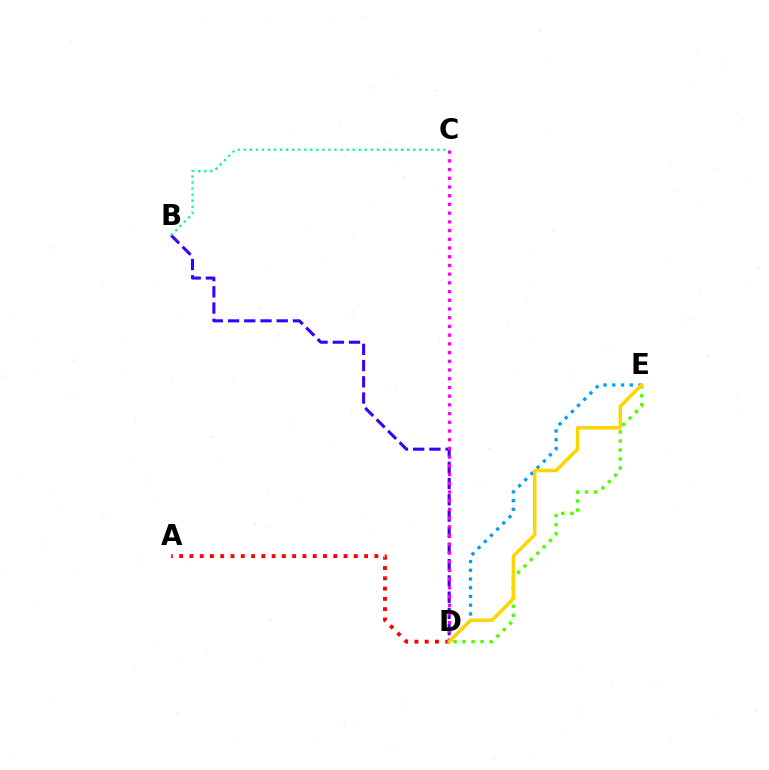{('B', 'D'): [{'color': '#3700ff', 'line_style': 'dashed', 'thickness': 2.2}], ('C', 'D'): [{'color': '#ff00ed', 'line_style': 'dotted', 'thickness': 2.37}], ('D', 'E'): [{'color': '#009eff', 'line_style': 'dotted', 'thickness': 2.37}, {'color': '#4fff00', 'line_style': 'dotted', 'thickness': 2.45}, {'color': '#ffd500', 'line_style': 'solid', 'thickness': 2.5}], ('B', 'C'): [{'color': '#00ff86', 'line_style': 'dotted', 'thickness': 1.64}], ('A', 'D'): [{'color': '#ff0000', 'line_style': 'dotted', 'thickness': 2.79}]}